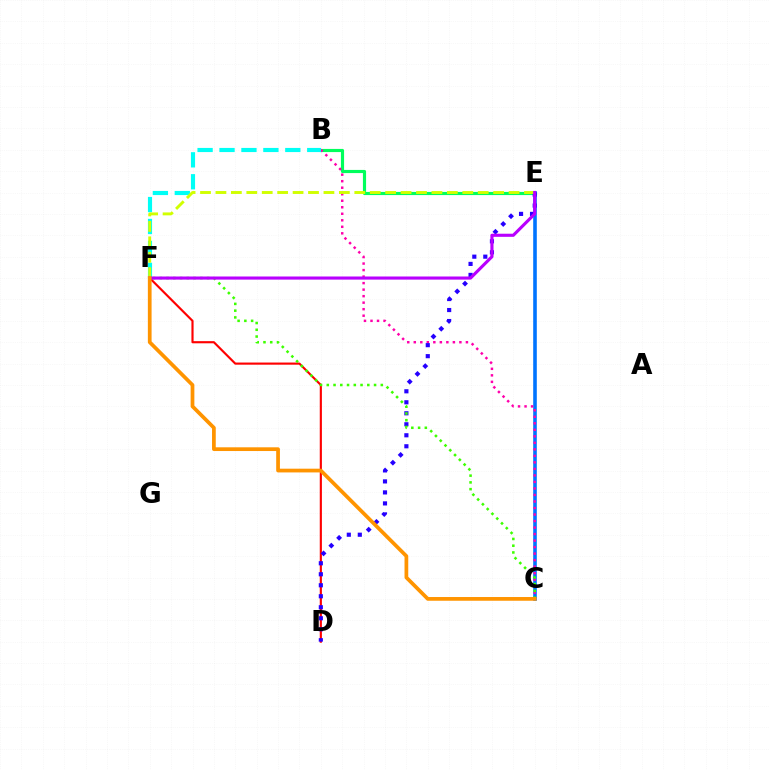{('B', 'E'): [{'color': '#00ff5c', 'line_style': 'solid', 'thickness': 2.27}], ('C', 'E'): [{'color': '#0074ff', 'line_style': 'solid', 'thickness': 2.59}], ('B', 'C'): [{'color': '#ff00ac', 'line_style': 'dotted', 'thickness': 1.77}], ('D', 'F'): [{'color': '#ff0000', 'line_style': 'solid', 'thickness': 1.54}], ('B', 'F'): [{'color': '#00fff6', 'line_style': 'dashed', 'thickness': 2.98}], ('D', 'E'): [{'color': '#2500ff', 'line_style': 'dotted', 'thickness': 2.99}], ('C', 'F'): [{'color': '#3dff00', 'line_style': 'dotted', 'thickness': 1.83}, {'color': '#ff9400', 'line_style': 'solid', 'thickness': 2.69}], ('E', 'F'): [{'color': '#d1ff00', 'line_style': 'dashed', 'thickness': 2.1}, {'color': '#b900ff', 'line_style': 'solid', 'thickness': 2.24}]}